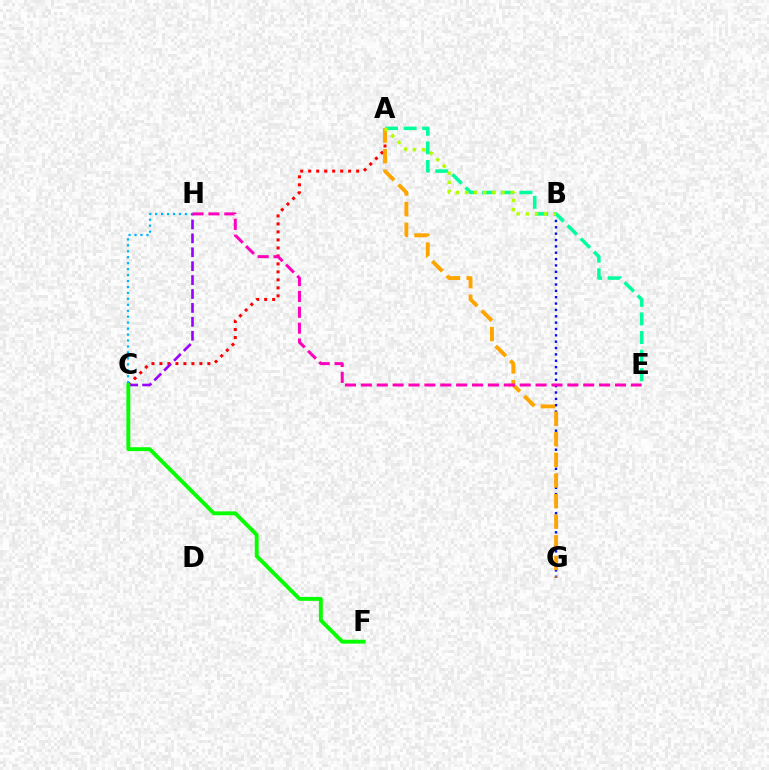{('B', 'G'): [{'color': '#0010ff', 'line_style': 'dotted', 'thickness': 1.73}], ('A', 'C'): [{'color': '#ff0000', 'line_style': 'dotted', 'thickness': 2.17}], ('A', 'E'): [{'color': '#00ff9d', 'line_style': 'dashed', 'thickness': 2.53}], ('A', 'G'): [{'color': '#ffa500', 'line_style': 'dashed', 'thickness': 2.8}], ('C', 'H'): [{'color': '#00b5ff', 'line_style': 'dotted', 'thickness': 1.62}, {'color': '#9b00ff', 'line_style': 'dashed', 'thickness': 1.89}], ('A', 'B'): [{'color': '#b3ff00', 'line_style': 'dotted', 'thickness': 2.48}], ('E', 'H'): [{'color': '#ff00bd', 'line_style': 'dashed', 'thickness': 2.16}], ('C', 'F'): [{'color': '#08ff00', 'line_style': 'solid', 'thickness': 2.81}]}